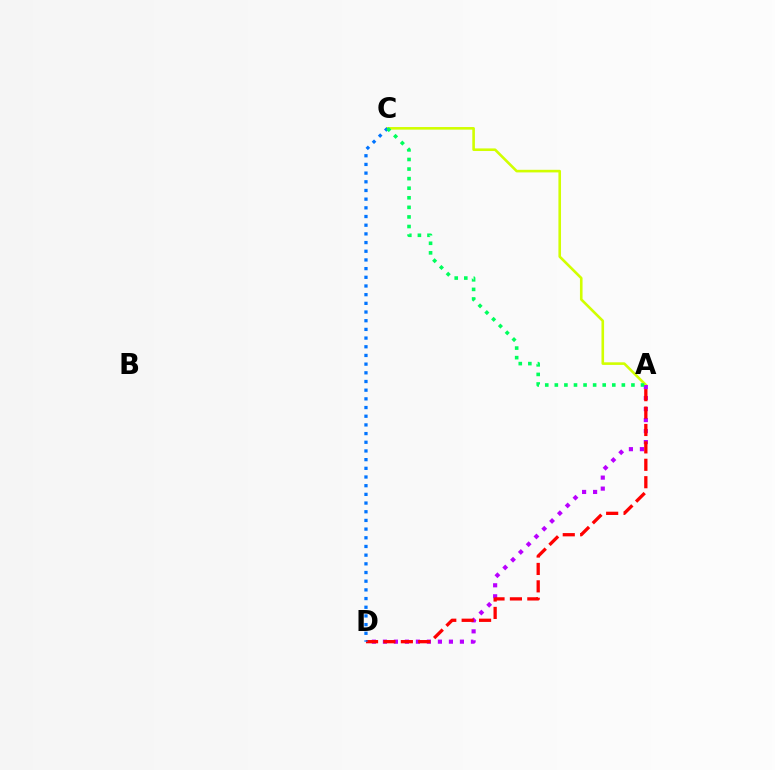{('A', 'C'): [{'color': '#d1ff00', 'line_style': 'solid', 'thickness': 1.88}, {'color': '#00ff5c', 'line_style': 'dotted', 'thickness': 2.6}], ('A', 'D'): [{'color': '#b900ff', 'line_style': 'dotted', 'thickness': 2.99}, {'color': '#ff0000', 'line_style': 'dashed', 'thickness': 2.36}], ('C', 'D'): [{'color': '#0074ff', 'line_style': 'dotted', 'thickness': 2.36}]}